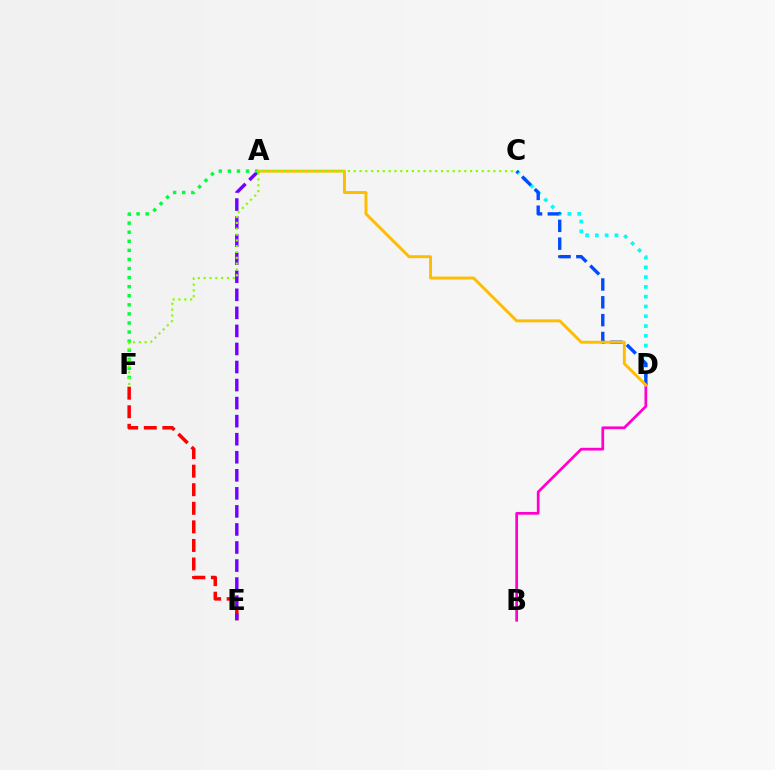{('B', 'D'): [{'color': '#ff00cf', 'line_style': 'solid', 'thickness': 1.96}], ('C', 'D'): [{'color': '#00fff6', 'line_style': 'dotted', 'thickness': 2.66}, {'color': '#004bff', 'line_style': 'dashed', 'thickness': 2.42}], ('E', 'F'): [{'color': '#ff0000', 'line_style': 'dashed', 'thickness': 2.52}], ('A', 'E'): [{'color': '#7200ff', 'line_style': 'dashed', 'thickness': 2.45}], ('A', 'F'): [{'color': '#00ff39', 'line_style': 'dotted', 'thickness': 2.47}], ('A', 'D'): [{'color': '#ffbd00', 'line_style': 'solid', 'thickness': 2.11}], ('C', 'F'): [{'color': '#84ff00', 'line_style': 'dotted', 'thickness': 1.58}]}